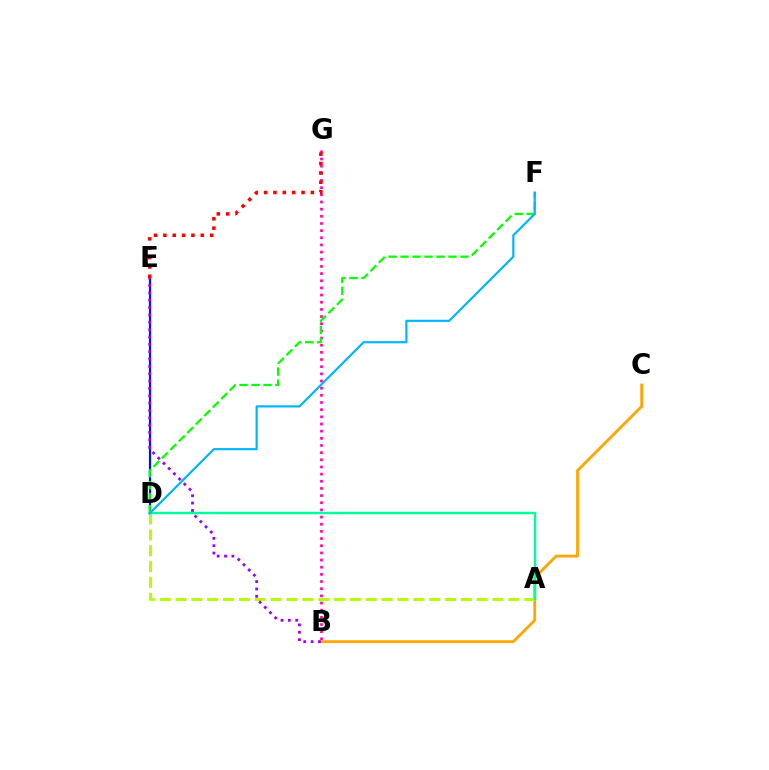{('B', 'C'): [{'color': '#ffa500', 'line_style': 'solid', 'thickness': 2.03}], ('D', 'E'): [{'color': '#0010ff', 'line_style': 'solid', 'thickness': 1.59}], ('A', 'D'): [{'color': '#b3ff00', 'line_style': 'dashed', 'thickness': 2.15}, {'color': '#00ff9d', 'line_style': 'solid', 'thickness': 1.77}], ('B', 'G'): [{'color': '#ff00bd', 'line_style': 'dotted', 'thickness': 1.95}], ('D', 'F'): [{'color': '#08ff00', 'line_style': 'dashed', 'thickness': 1.63}, {'color': '#00b5ff', 'line_style': 'solid', 'thickness': 1.57}], ('E', 'G'): [{'color': '#ff0000', 'line_style': 'dotted', 'thickness': 2.54}], ('B', 'E'): [{'color': '#9b00ff', 'line_style': 'dotted', 'thickness': 2.0}]}